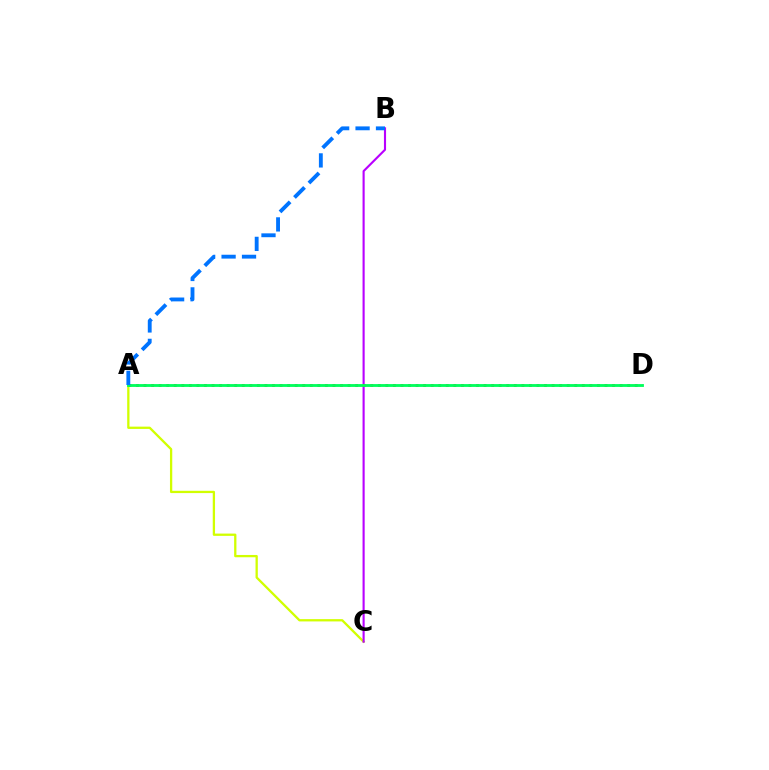{('A', 'C'): [{'color': '#d1ff00', 'line_style': 'solid', 'thickness': 1.65}], ('B', 'C'): [{'color': '#b900ff', 'line_style': 'solid', 'thickness': 1.53}], ('A', 'D'): [{'color': '#ff0000', 'line_style': 'dotted', 'thickness': 2.05}, {'color': '#00ff5c', 'line_style': 'solid', 'thickness': 2.04}], ('A', 'B'): [{'color': '#0074ff', 'line_style': 'dashed', 'thickness': 2.78}]}